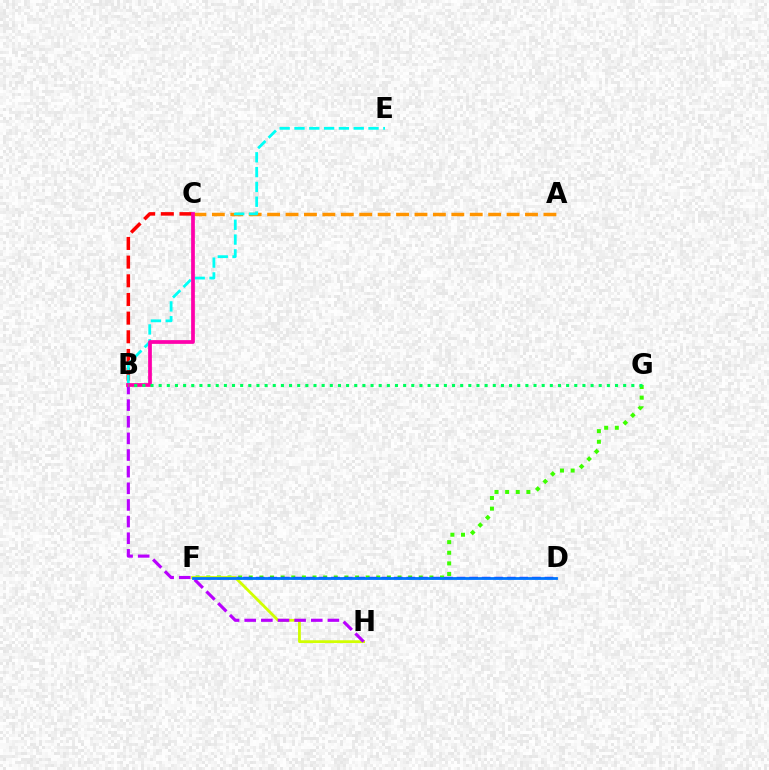{('F', 'G'): [{'color': '#3dff00', 'line_style': 'dotted', 'thickness': 2.89}], ('D', 'F'): [{'color': '#2500ff', 'line_style': 'dashed', 'thickness': 1.71}, {'color': '#0074ff', 'line_style': 'solid', 'thickness': 2.0}], ('B', 'C'): [{'color': '#ff0000', 'line_style': 'dashed', 'thickness': 2.54}, {'color': '#ff00ac', 'line_style': 'solid', 'thickness': 2.69}], ('F', 'H'): [{'color': '#d1ff00', 'line_style': 'solid', 'thickness': 2.01}], ('B', 'H'): [{'color': '#b900ff', 'line_style': 'dashed', 'thickness': 2.26}], ('A', 'C'): [{'color': '#ff9400', 'line_style': 'dashed', 'thickness': 2.5}], ('B', 'E'): [{'color': '#00fff6', 'line_style': 'dashed', 'thickness': 2.01}], ('B', 'G'): [{'color': '#00ff5c', 'line_style': 'dotted', 'thickness': 2.21}]}